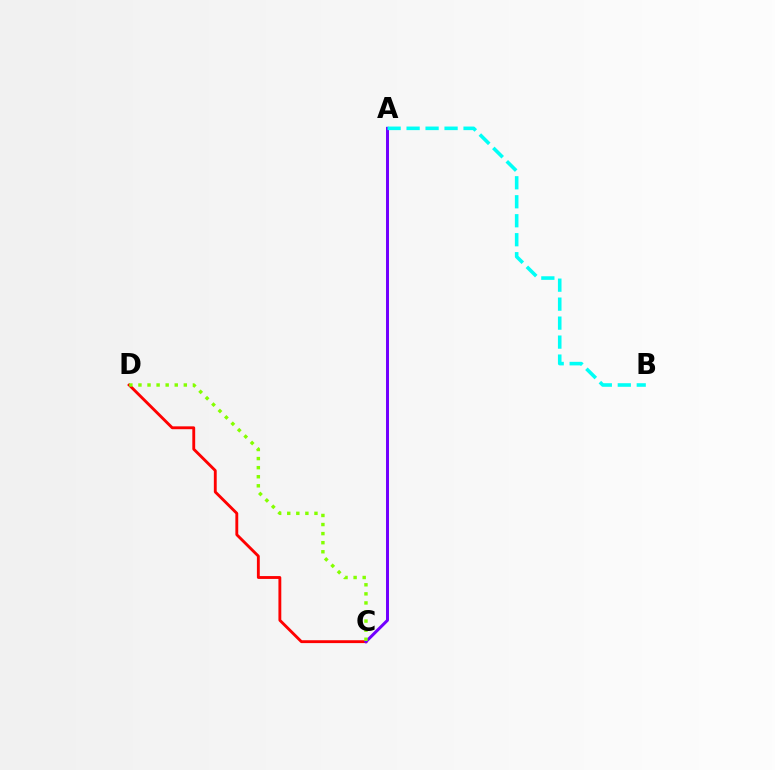{('C', 'D'): [{'color': '#ff0000', 'line_style': 'solid', 'thickness': 2.06}, {'color': '#84ff00', 'line_style': 'dotted', 'thickness': 2.47}], ('A', 'C'): [{'color': '#7200ff', 'line_style': 'solid', 'thickness': 2.15}], ('A', 'B'): [{'color': '#00fff6', 'line_style': 'dashed', 'thickness': 2.58}]}